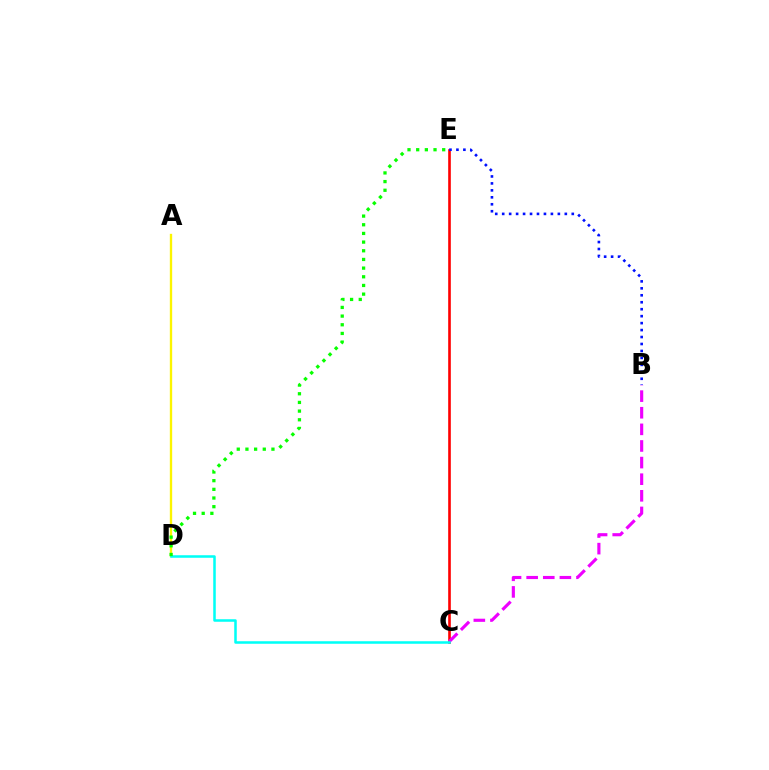{('C', 'E'): [{'color': '#ff0000', 'line_style': 'solid', 'thickness': 1.9}], ('B', 'C'): [{'color': '#ee00ff', 'line_style': 'dashed', 'thickness': 2.26}], ('B', 'E'): [{'color': '#0010ff', 'line_style': 'dotted', 'thickness': 1.89}], ('A', 'D'): [{'color': '#fcf500', 'line_style': 'solid', 'thickness': 1.69}], ('C', 'D'): [{'color': '#00fff6', 'line_style': 'solid', 'thickness': 1.82}], ('D', 'E'): [{'color': '#08ff00', 'line_style': 'dotted', 'thickness': 2.36}]}